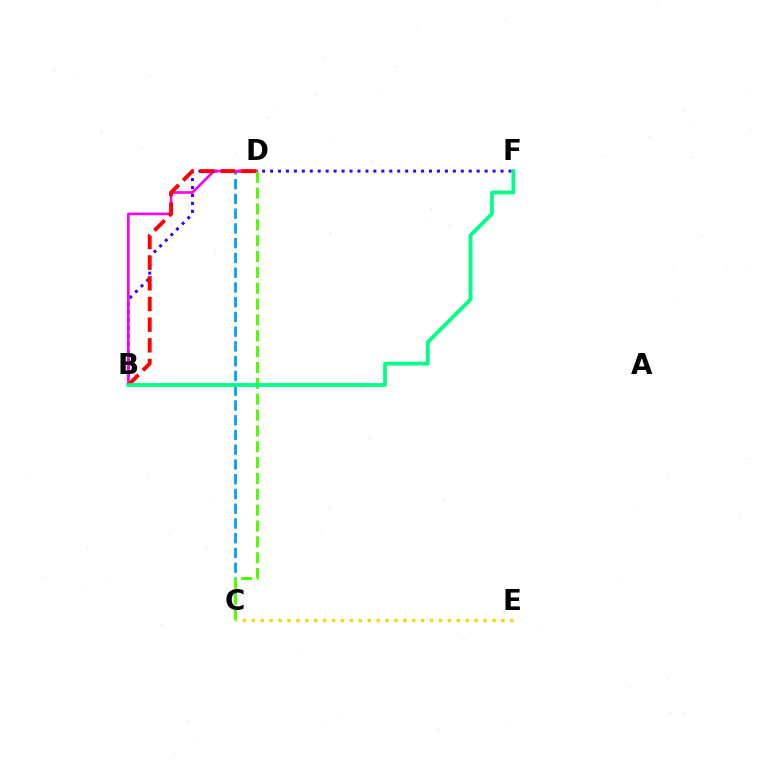{('B', 'F'): [{'color': '#3700ff', 'line_style': 'dotted', 'thickness': 2.16}, {'color': '#00ff86', 'line_style': 'solid', 'thickness': 2.72}], ('C', 'D'): [{'color': '#009eff', 'line_style': 'dashed', 'thickness': 2.0}, {'color': '#4fff00', 'line_style': 'dashed', 'thickness': 2.15}], ('B', 'D'): [{'color': '#ff00ed', 'line_style': 'solid', 'thickness': 1.9}, {'color': '#ff0000', 'line_style': 'dashed', 'thickness': 2.81}], ('C', 'E'): [{'color': '#ffd500', 'line_style': 'dotted', 'thickness': 2.42}]}